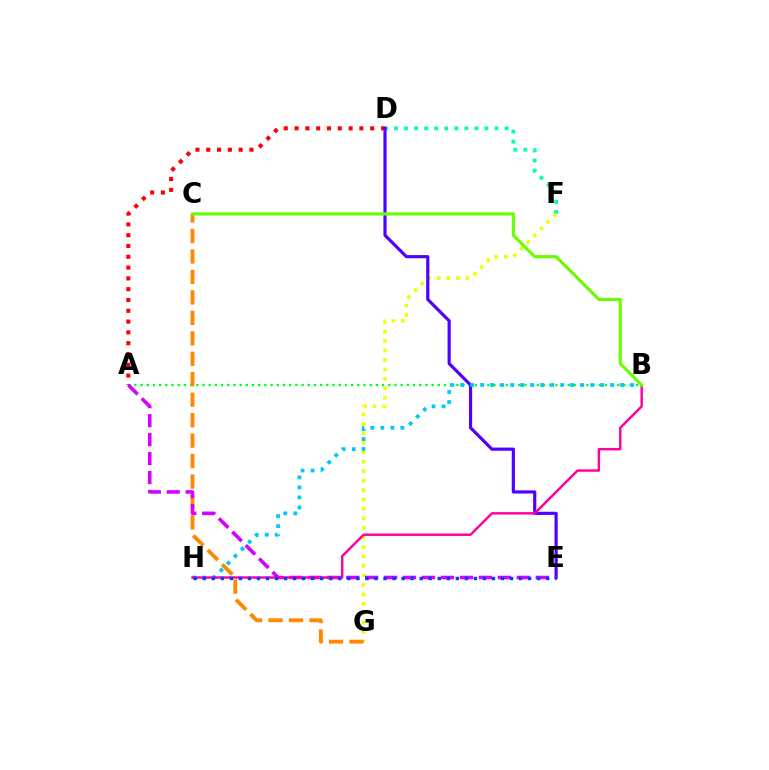{('D', 'F'): [{'color': '#00ffaf', 'line_style': 'dotted', 'thickness': 2.73}], ('F', 'G'): [{'color': '#eeff00', 'line_style': 'dotted', 'thickness': 2.57}], ('A', 'B'): [{'color': '#00ff27', 'line_style': 'dotted', 'thickness': 1.68}], ('A', 'D'): [{'color': '#ff0000', 'line_style': 'dotted', 'thickness': 2.93}], ('C', 'G'): [{'color': '#ff8800', 'line_style': 'dashed', 'thickness': 2.78}], ('D', 'E'): [{'color': '#4f00ff', 'line_style': 'solid', 'thickness': 2.28}], ('B', 'H'): [{'color': '#00c7ff', 'line_style': 'dotted', 'thickness': 2.72}, {'color': '#ff00a0', 'line_style': 'solid', 'thickness': 1.76}], ('A', 'E'): [{'color': '#d600ff', 'line_style': 'dashed', 'thickness': 2.58}], ('B', 'C'): [{'color': '#66ff00', 'line_style': 'solid', 'thickness': 2.28}], ('E', 'H'): [{'color': '#003fff', 'line_style': 'dotted', 'thickness': 2.46}]}